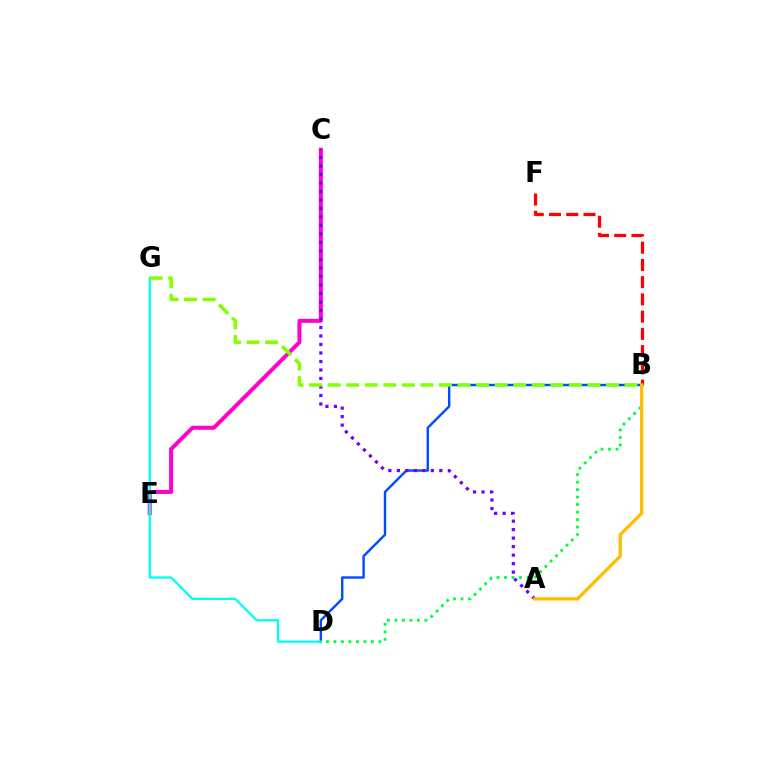{('B', 'F'): [{'color': '#ff0000', 'line_style': 'dashed', 'thickness': 2.34}], ('B', 'D'): [{'color': '#004bff', 'line_style': 'solid', 'thickness': 1.72}, {'color': '#00ff39', 'line_style': 'dotted', 'thickness': 2.03}], ('C', 'E'): [{'color': '#ff00cf', 'line_style': 'solid', 'thickness': 2.88}], ('A', 'C'): [{'color': '#7200ff', 'line_style': 'dotted', 'thickness': 2.31}], ('D', 'G'): [{'color': '#00fff6', 'line_style': 'solid', 'thickness': 1.66}], ('B', 'G'): [{'color': '#84ff00', 'line_style': 'dashed', 'thickness': 2.52}], ('A', 'B'): [{'color': '#ffbd00', 'line_style': 'solid', 'thickness': 2.37}]}